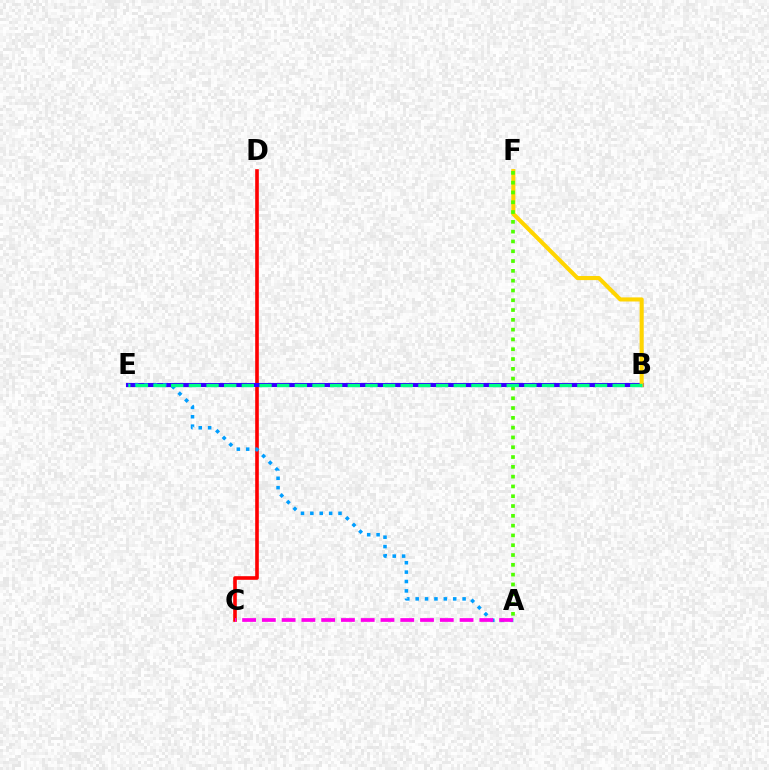{('C', 'D'): [{'color': '#ff0000', 'line_style': 'solid', 'thickness': 2.61}], ('B', 'E'): [{'color': '#3700ff', 'line_style': 'solid', 'thickness': 2.94}, {'color': '#00ff86', 'line_style': 'dashed', 'thickness': 2.4}], ('B', 'F'): [{'color': '#ffd500', 'line_style': 'solid', 'thickness': 2.95}], ('A', 'F'): [{'color': '#4fff00', 'line_style': 'dotted', 'thickness': 2.66}], ('A', 'E'): [{'color': '#009eff', 'line_style': 'dotted', 'thickness': 2.55}], ('A', 'C'): [{'color': '#ff00ed', 'line_style': 'dashed', 'thickness': 2.69}]}